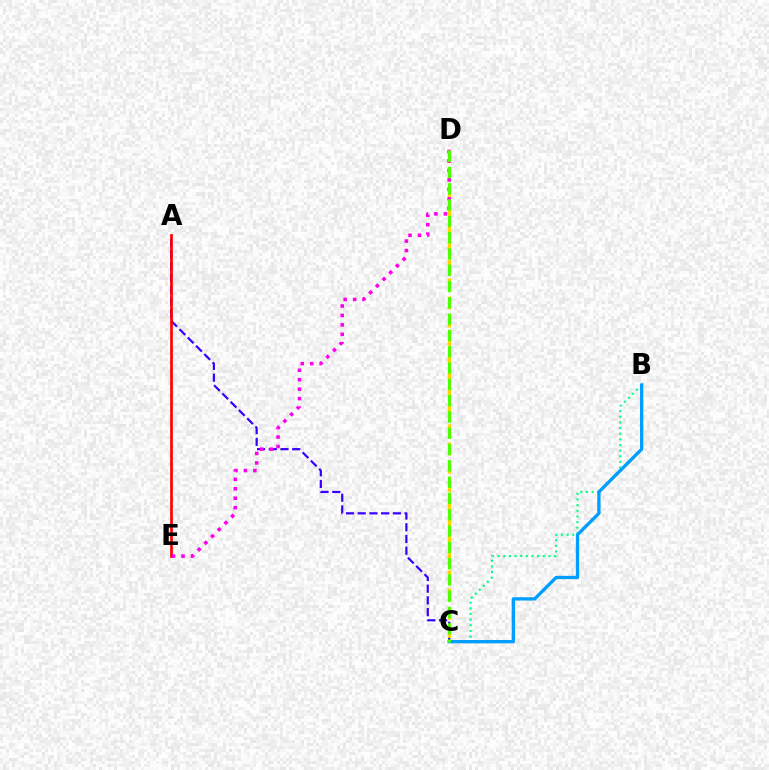{('A', 'C'): [{'color': '#3700ff', 'line_style': 'dashed', 'thickness': 1.59}], ('B', 'C'): [{'color': '#00ff86', 'line_style': 'dotted', 'thickness': 1.53}, {'color': '#009eff', 'line_style': 'solid', 'thickness': 2.37}], ('A', 'E'): [{'color': '#ff0000', 'line_style': 'solid', 'thickness': 1.93}], ('C', 'D'): [{'color': '#ffd500', 'line_style': 'dashed', 'thickness': 2.48}, {'color': '#4fff00', 'line_style': 'dashed', 'thickness': 2.21}], ('D', 'E'): [{'color': '#ff00ed', 'line_style': 'dotted', 'thickness': 2.57}]}